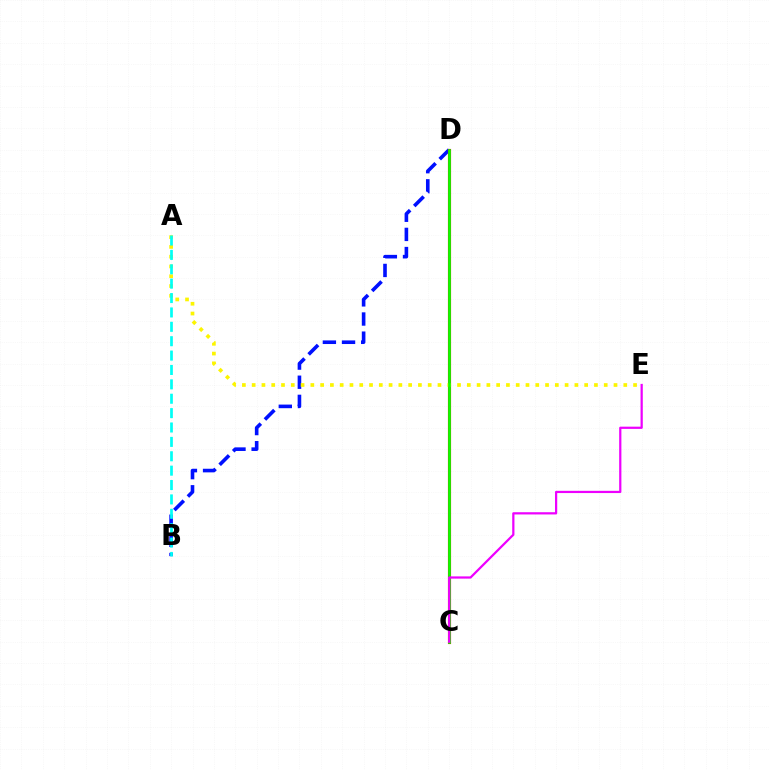{('B', 'D'): [{'color': '#0010ff', 'line_style': 'dashed', 'thickness': 2.6}], ('C', 'D'): [{'color': '#ff0000', 'line_style': 'solid', 'thickness': 2.26}, {'color': '#08ff00', 'line_style': 'solid', 'thickness': 1.94}], ('A', 'E'): [{'color': '#fcf500', 'line_style': 'dotted', 'thickness': 2.66}], ('A', 'B'): [{'color': '#00fff6', 'line_style': 'dashed', 'thickness': 1.95}], ('C', 'E'): [{'color': '#ee00ff', 'line_style': 'solid', 'thickness': 1.6}]}